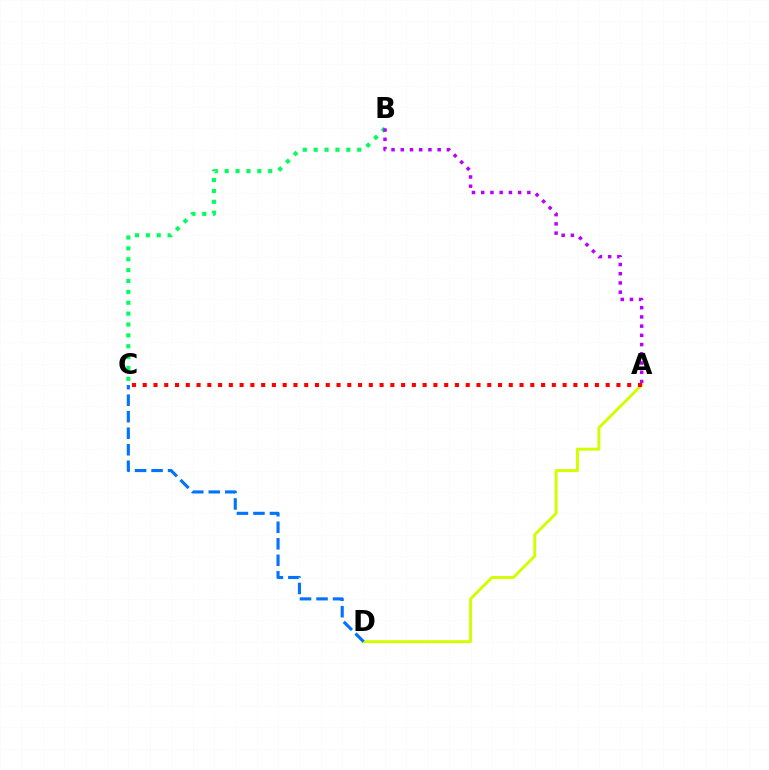{('A', 'D'): [{'color': '#d1ff00', 'line_style': 'solid', 'thickness': 2.12}], ('B', 'C'): [{'color': '#00ff5c', 'line_style': 'dotted', 'thickness': 2.95}], ('A', 'B'): [{'color': '#b900ff', 'line_style': 'dotted', 'thickness': 2.51}], ('C', 'D'): [{'color': '#0074ff', 'line_style': 'dashed', 'thickness': 2.24}], ('A', 'C'): [{'color': '#ff0000', 'line_style': 'dotted', 'thickness': 2.93}]}